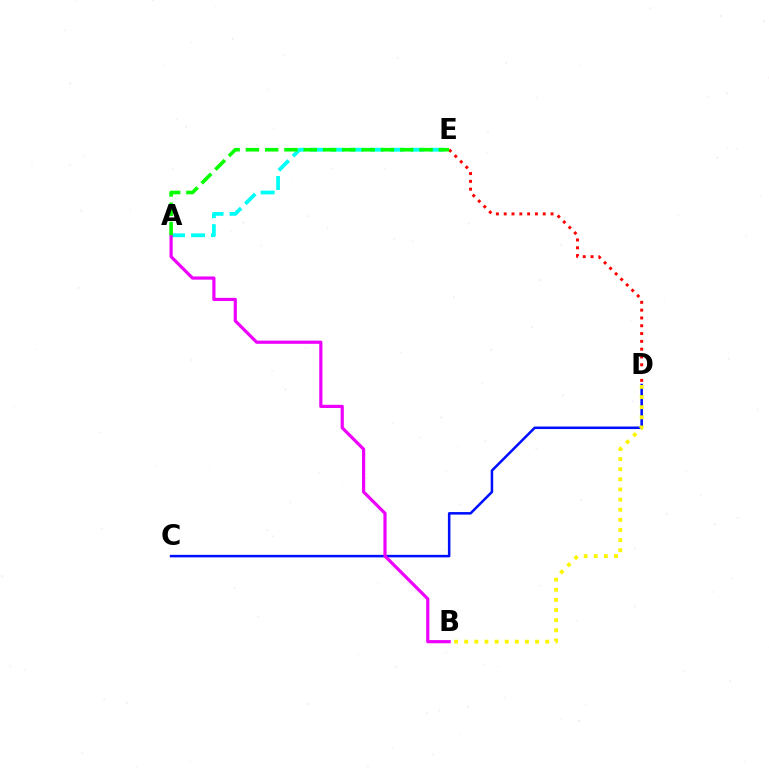{('D', 'E'): [{'color': '#ff0000', 'line_style': 'dotted', 'thickness': 2.12}], ('C', 'D'): [{'color': '#0010ff', 'line_style': 'solid', 'thickness': 1.83}], ('A', 'E'): [{'color': '#00fff6', 'line_style': 'dashed', 'thickness': 2.71}, {'color': '#08ff00', 'line_style': 'dashed', 'thickness': 2.62}], ('B', 'D'): [{'color': '#fcf500', 'line_style': 'dotted', 'thickness': 2.75}], ('A', 'B'): [{'color': '#ee00ff', 'line_style': 'solid', 'thickness': 2.29}]}